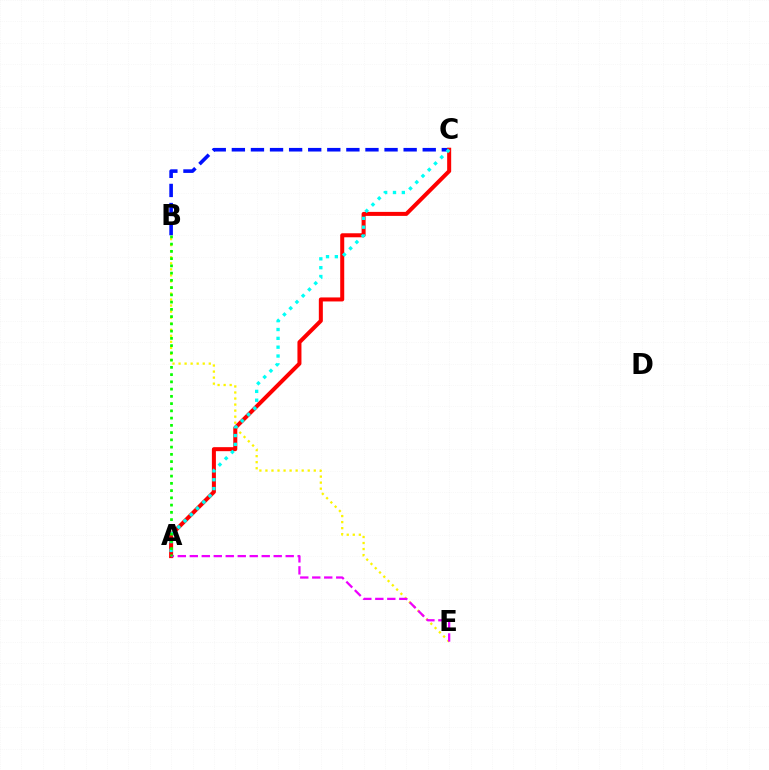{('B', 'E'): [{'color': '#fcf500', 'line_style': 'dotted', 'thickness': 1.64}], ('B', 'C'): [{'color': '#0010ff', 'line_style': 'dashed', 'thickness': 2.59}], ('A', 'C'): [{'color': '#ff0000', 'line_style': 'solid', 'thickness': 2.89}, {'color': '#00fff6', 'line_style': 'dotted', 'thickness': 2.4}], ('A', 'E'): [{'color': '#ee00ff', 'line_style': 'dashed', 'thickness': 1.63}], ('A', 'B'): [{'color': '#08ff00', 'line_style': 'dotted', 'thickness': 1.97}]}